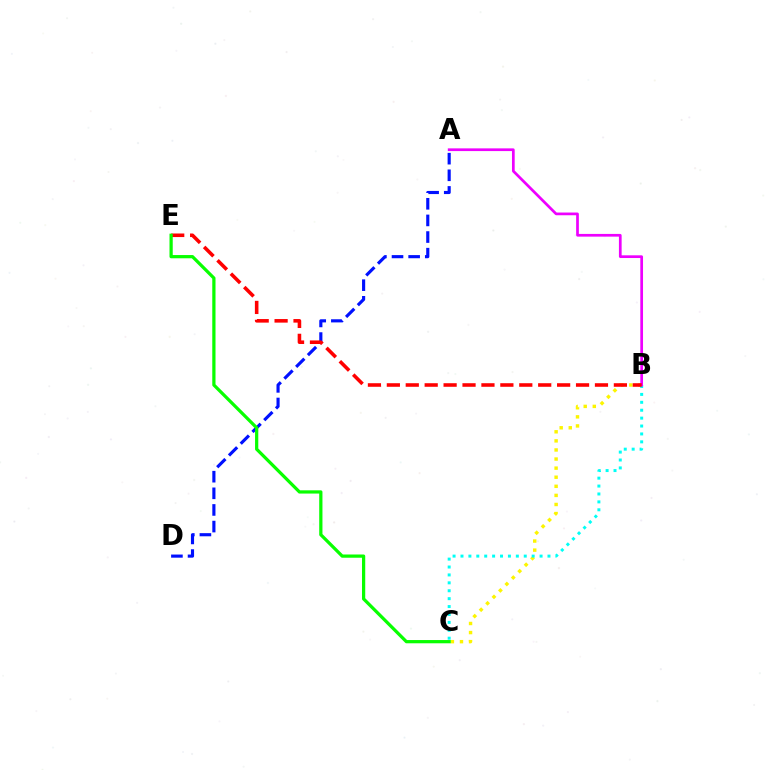{('B', 'C'): [{'color': '#fcf500', 'line_style': 'dotted', 'thickness': 2.47}, {'color': '#00fff6', 'line_style': 'dotted', 'thickness': 2.15}], ('A', 'D'): [{'color': '#0010ff', 'line_style': 'dashed', 'thickness': 2.26}], ('A', 'B'): [{'color': '#ee00ff', 'line_style': 'solid', 'thickness': 1.95}], ('B', 'E'): [{'color': '#ff0000', 'line_style': 'dashed', 'thickness': 2.57}], ('C', 'E'): [{'color': '#08ff00', 'line_style': 'solid', 'thickness': 2.33}]}